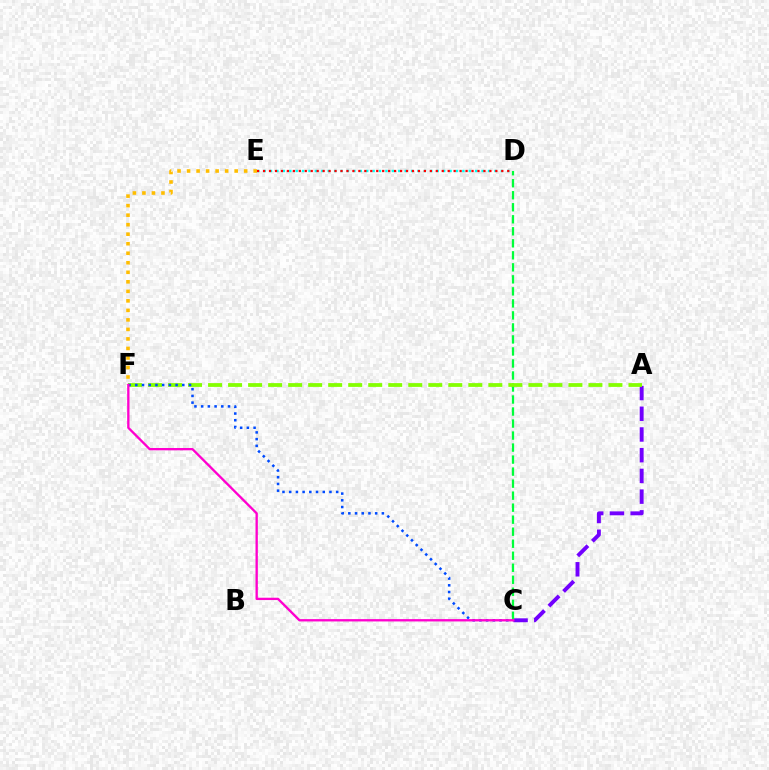{('E', 'F'): [{'color': '#ffbd00', 'line_style': 'dotted', 'thickness': 2.59}], ('A', 'C'): [{'color': '#7200ff', 'line_style': 'dashed', 'thickness': 2.81}], ('C', 'D'): [{'color': '#00ff39', 'line_style': 'dashed', 'thickness': 1.63}], ('A', 'F'): [{'color': '#84ff00', 'line_style': 'dashed', 'thickness': 2.72}], ('D', 'E'): [{'color': '#00fff6', 'line_style': 'dotted', 'thickness': 1.74}, {'color': '#ff0000', 'line_style': 'dotted', 'thickness': 1.62}], ('C', 'F'): [{'color': '#004bff', 'line_style': 'dotted', 'thickness': 1.82}, {'color': '#ff00cf', 'line_style': 'solid', 'thickness': 1.68}]}